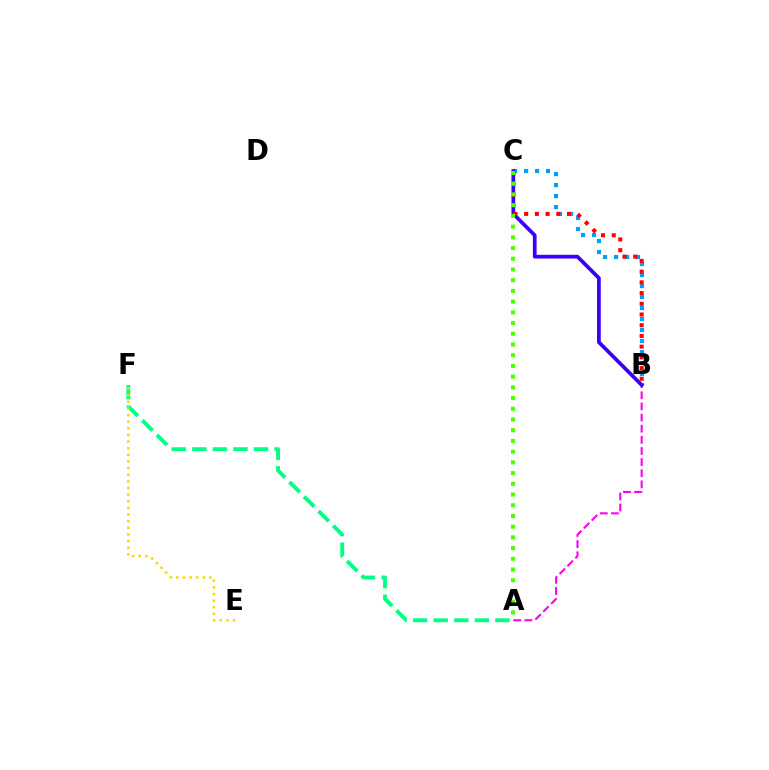{('B', 'C'): [{'color': '#009eff', 'line_style': 'dotted', 'thickness': 2.99}, {'color': '#3700ff', 'line_style': 'solid', 'thickness': 2.68}, {'color': '#ff0000', 'line_style': 'dotted', 'thickness': 2.91}], ('A', 'B'): [{'color': '#ff00ed', 'line_style': 'dashed', 'thickness': 1.51}], ('A', 'F'): [{'color': '#00ff86', 'line_style': 'dashed', 'thickness': 2.8}], ('E', 'F'): [{'color': '#ffd500', 'line_style': 'dotted', 'thickness': 1.8}], ('A', 'C'): [{'color': '#4fff00', 'line_style': 'dotted', 'thickness': 2.91}]}